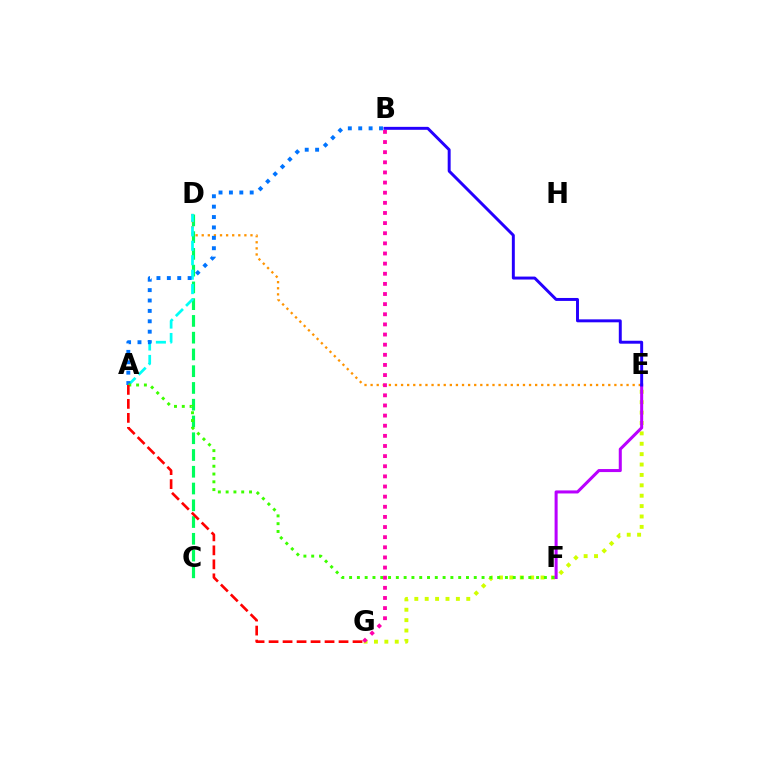{('E', 'G'): [{'color': '#d1ff00', 'line_style': 'dotted', 'thickness': 2.82}], ('C', 'D'): [{'color': '#00ff5c', 'line_style': 'dashed', 'thickness': 2.28}], ('D', 'E'): [{'color': '#ff9400', 'line_style': 'dotted', 'thickness': 1.66}], ('A', 'D'): [{'color': '#00fff6', 'line_style': 'dashed', 'thickness': 1.96}], ('A', 'B'): [{'color': '#0074ff', 'line_style': 'dotted', 'thickness': 2.82}], ('A', 'F'): [{'color': '#3dff00', 'line_style': 'dotted', 'thickness': 2.12}], ('E', 'F'): [{'color': '#b900ff', 'line_style': 'solid', 'thickness': 2.19}], ('B', 'E'): [{'color': '#2500ff', 'line_style': 'solid', 'thickness': 2.13}], ('B', 'G'): [{'color': '#ff00ac', 'line_style': 'dotted', 'thickness': 2.75}], ('A', 'G'): [{'color': '#ff0000', 'line_style': 'dashed', 'thickness': 1.9}]}